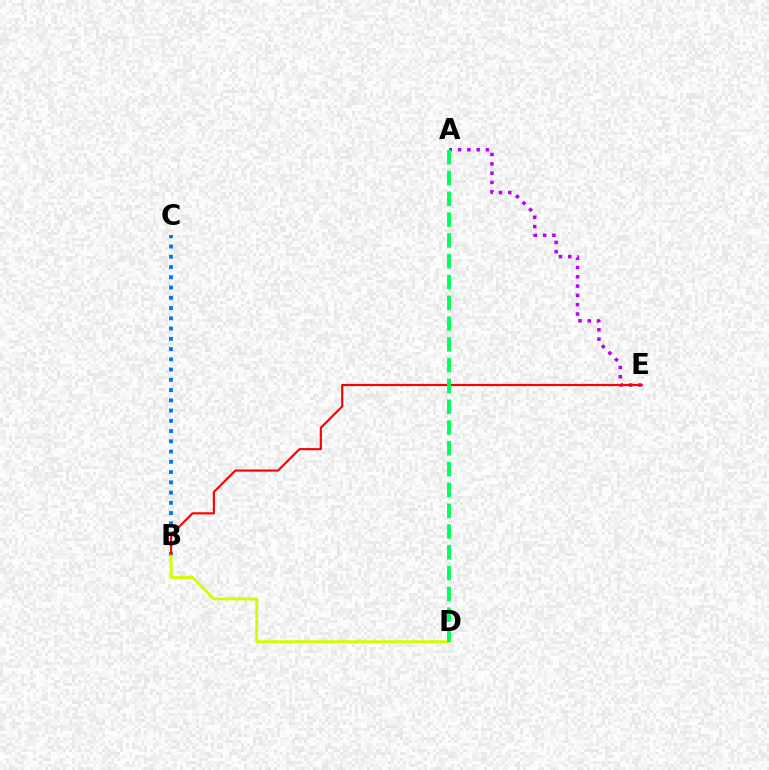{('A', 'E'): [{'color': '#b900ff', 'line_style': 'dotted', 'thickness': 2.53}], ('B', 'C'): [{'color': '#0074ff', 'line_style': 'dotted', 'thickness': 2.78}], ('B', 'E'): [{'color': '#ff0000', 'line_style': 'solid', 'thickness': 1.55}], ('B', 'D'): [{'color': '#d1ff00', 'line_style': 'solid', 'thickness': 2.05}], ('A', 'D'): [{'color': '#00ff5c', 'line_style': 'dashed', 'thickness': 2.82}]}